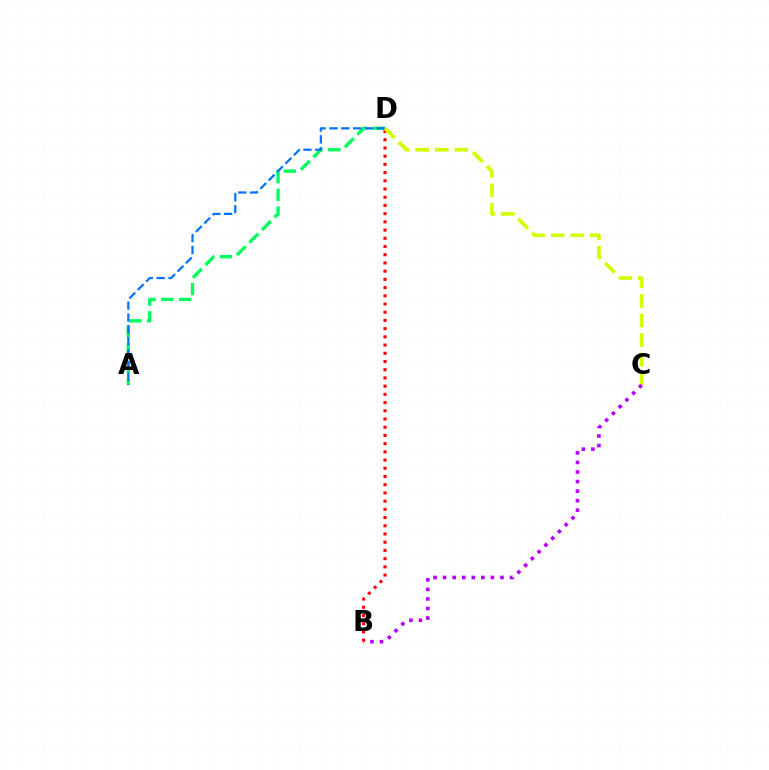{('A', 'D'): [{'color': '#00ff5c', 'line_style': 'dashed', 'thickness': 2.41}, {'color': '#0074ff', 'line_style': 'dashed', 'thickness': 1.61}], ('B', 'D'): [{'color': '#ff0000', 'line_style': 'dotted', 'thickness': 2.23}], ('C', 'D'): [{'color': '#d1ff00', 'line_style': 'dashed', 'thickness': 2.66}], ('B', 'C'): [{'color': '#b900ff', 'line_style': 'dotted', 'thickness': 2.6}]}